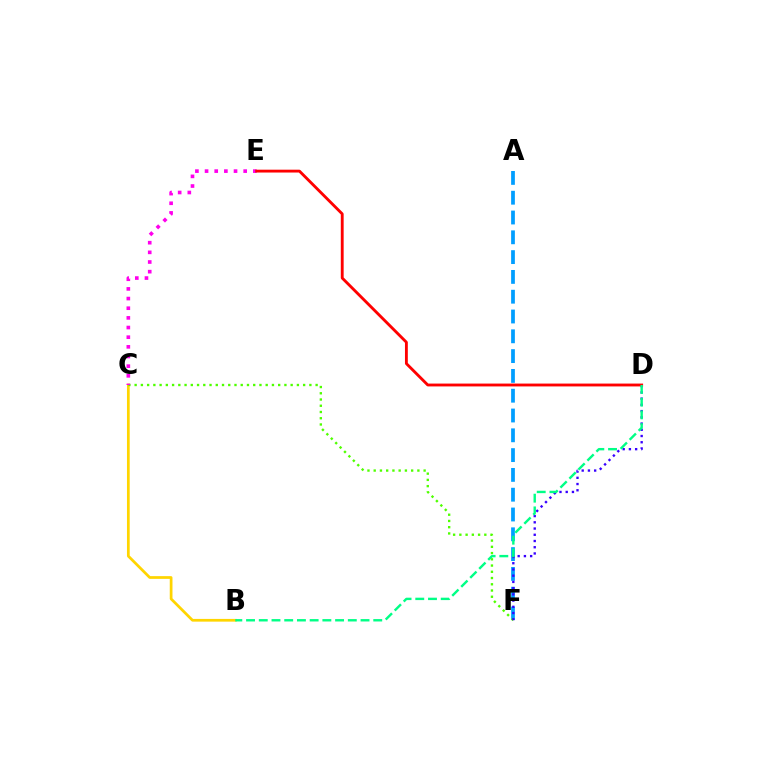{('A', 'F'): [{'color': '#009eff', 'line_style': 'dashed', 'thickness': 2.69}], ('B', 'C'): [{'color': '#ffd500', 'line_style': 'solid', 'thickness': 1.96}], ('C', 'F'): [{'color': '#4fff00', 'line_style': 'dotted', 'thickness': 1.7}], ('C', 'E'): [{'color': '#ff00ed', 'line_style': 'dotted', 'thickness': 2.62}], ('D', 'F'): [{'color': '#3700ff', 'line_style': 'dotted', 'thickness': 1.69}], ('D', 'E'): [{'color': '#ff0000', 'line_style': 'solid', 'thickness': 2.05}], ('B', 'D'): [{'color': '#00ff86', 'line_style': 'dashed', 'thickness': 1.73}]}